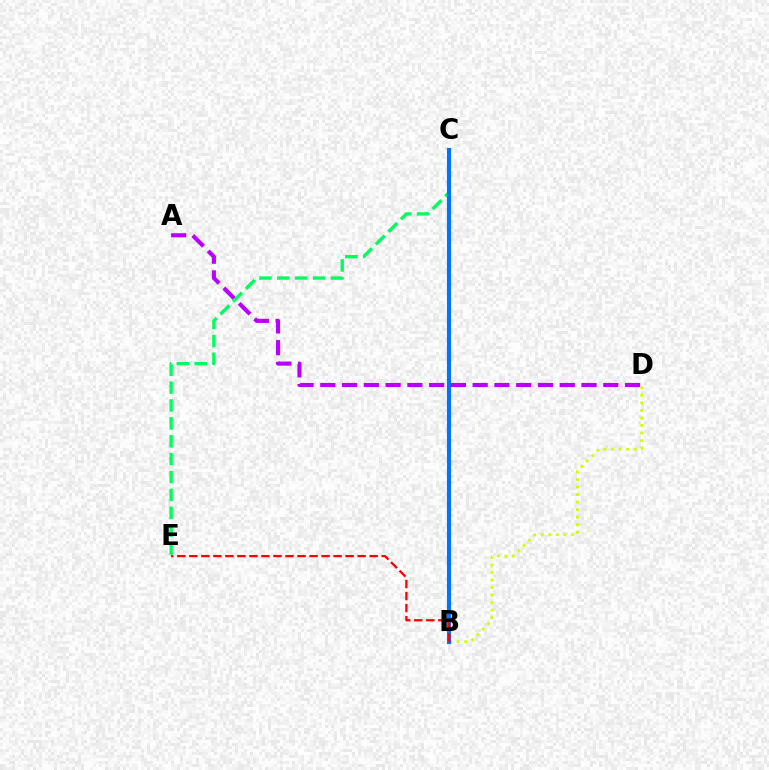{('A', 'D'): [{'color': '#b900ff', 'line_style': 'dashed', 'thickness': 2.96}], ('B', 'D'): [{'color': '#d1ff00', 'line_style': 'dotted', 'thickness': 2.05}], ('C', 'E'): [{'color': '#00ff5c', 'line_style': 'dashed', 'thickness': 2.43}], ('B', 'C'): [{'color': '#0074ff', 'line_style': 'solid', 'thickness': 2.96}], ('B', 'E'): [{'color': '#ff0000', 'line_style': 'dashed', 'thickness': 1.63}]}